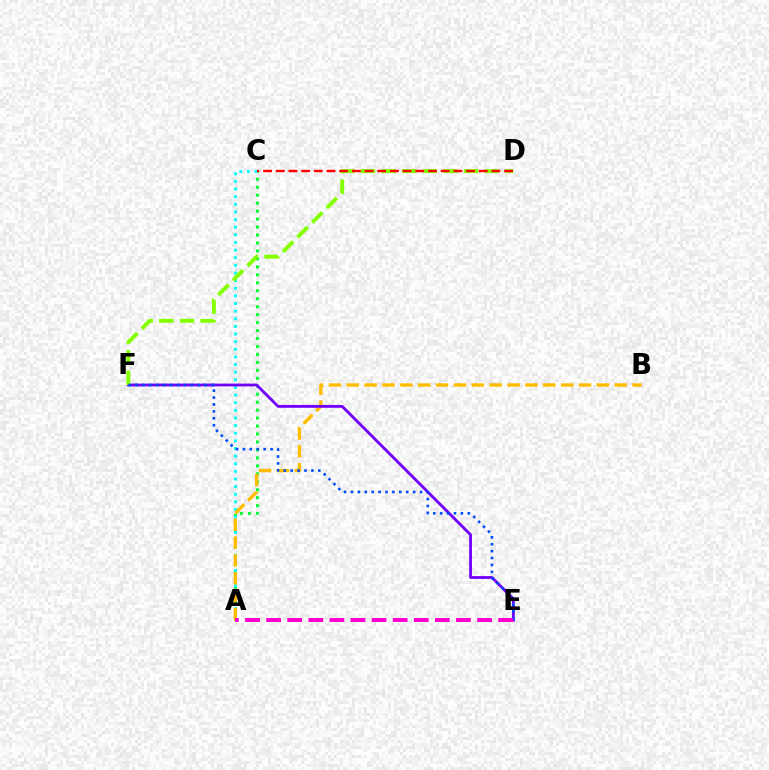{('A', 'C'): [{'color': '#00ff39', 'line_style': 'dotted', 'thickness': 2.16}, {'color': '#00fff6', 'line_style': 'dotted', 'thickness': 2.07}], ('A', 'B'): [{'color': '#ffbd00', 'line_style': 'dashed', 'thickness': 2.43}], ('E', 'F'): [{'color': '#7200ff', 'line_style': 'solid', 'thickness': 2.04}, {'color': '#004bff', 'line_style': 'dotted', 'thickness': 1.88}], ('D', 'F'): [{'color': '#84ff00', 'line_style': 'dashed', 'thickness': 2.8}], ('C', 'D'): [{'color': '#ff0000', 'line_style': 'dashed', 'thickness': 1.72}], ('A', 'E'): [{'color': '#ff00cf', 'line_style': 'dashed', 'thickness': 2.87}]}